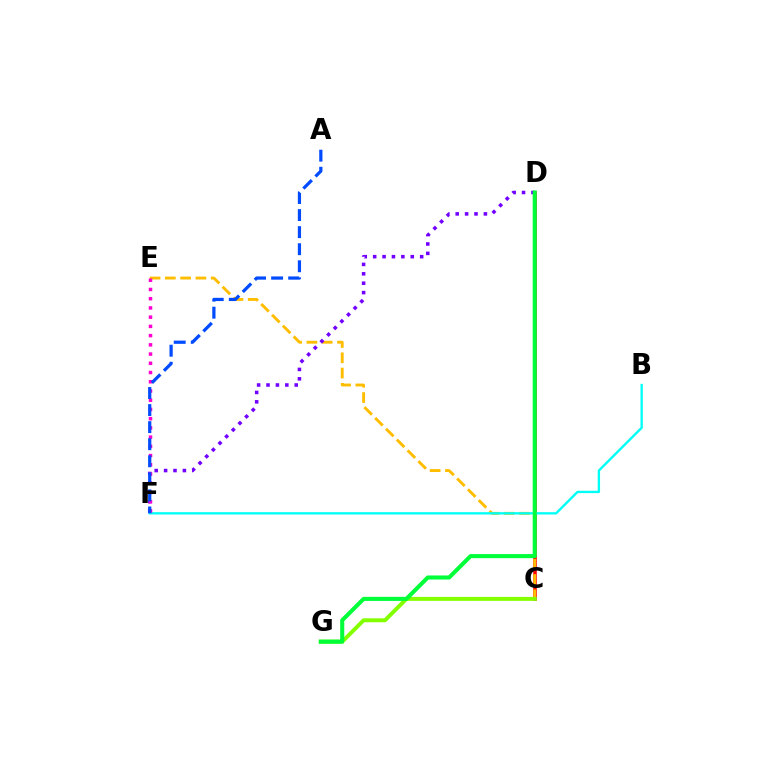{('C', 'D'): [{'color': '#ff0000', 'line_style': 'solid', 'thickness': 2.55}], ('C', 'E'): [{'color': '#ffbd00', 'line_style': 'dashed', 'thickness': 2.08}], ('C', 'G'): [{'color': '#84ff00', 'line_style': 'solid', 'thickness': 2.85}], ('B', 'F'): [{'color': '#00fff6', 'line_style': 'solid', 'thickness': 1.68}], ('D', 'F'): [{'color': '#7200ff', 'line_style': 'dotted', 'thickness': 2.55}], ('E', 'F'): [{'color': '#ff00cf', 'line_style': 'dotted', 'thickness': 2.51}], ('D', 'G'): [{'color': '#00ff39', 'line_style': 'solid', 'thickness': 2.94}], ('A', 'F'): [{'color': '#004bff', 'line_style': 'dashed', 'thickness': 2.32}]}